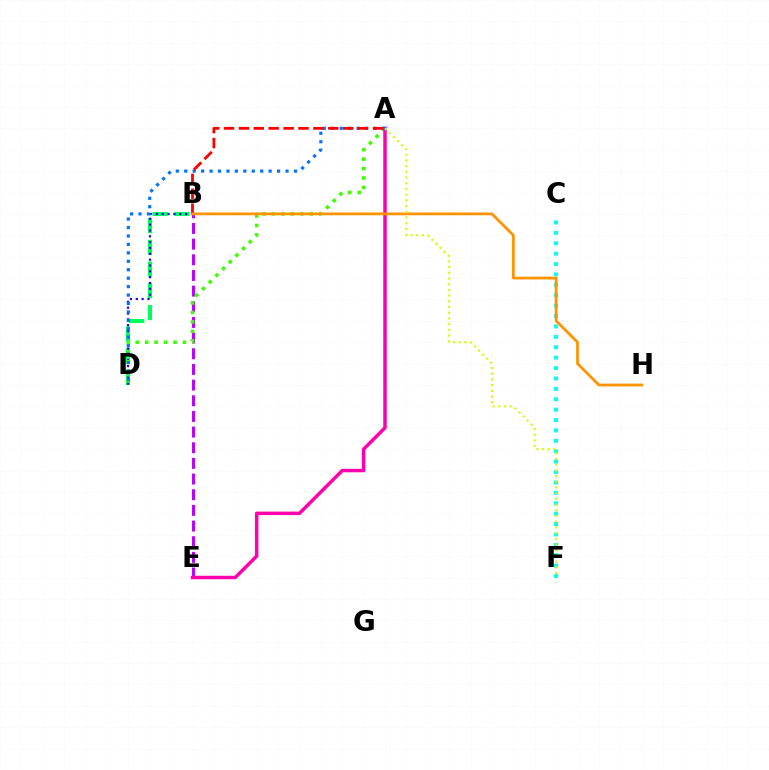{('B', 'D'): [{'color': '#00ff5c', 'line_style': 'dashed', 'thickness': 2.95}, {'color': '#2500ff', 'line_style': 'dotted', 'thickness': 1.59}], ('C', 'F'): [{'color': '#00fff6', 'line_style': 'dotted', 'thickness': 2.83}], ('B', 'E'): [{'color': '#b900ff', 'line_style': 'dashed', 'thickness': 2.13}], ('A', 'D'): [{'color': '#3dff00', 'line_style': 'dotted', 'thickness': 2.57}, {'color': '#0074ff', 'line_style': 'dotted', 'thickness': 2.29}], ('A', 'E'): [{'color': '#ff00ac', 'line_style': 'solid', 'thickness': 2.49}], ('A', 'B'): [{'color': '#ff0000', 'line_style': 'dashed', 'thickness': 2.02}], ('B', 'H'): [{'color': '#ff9400', 'line_style': 'solid', 'thickness': 2.0}], ('A', 'F'): [{'color': '#d1ff00', 'line_style': 'dotted', 'thickness': 1.55}]}